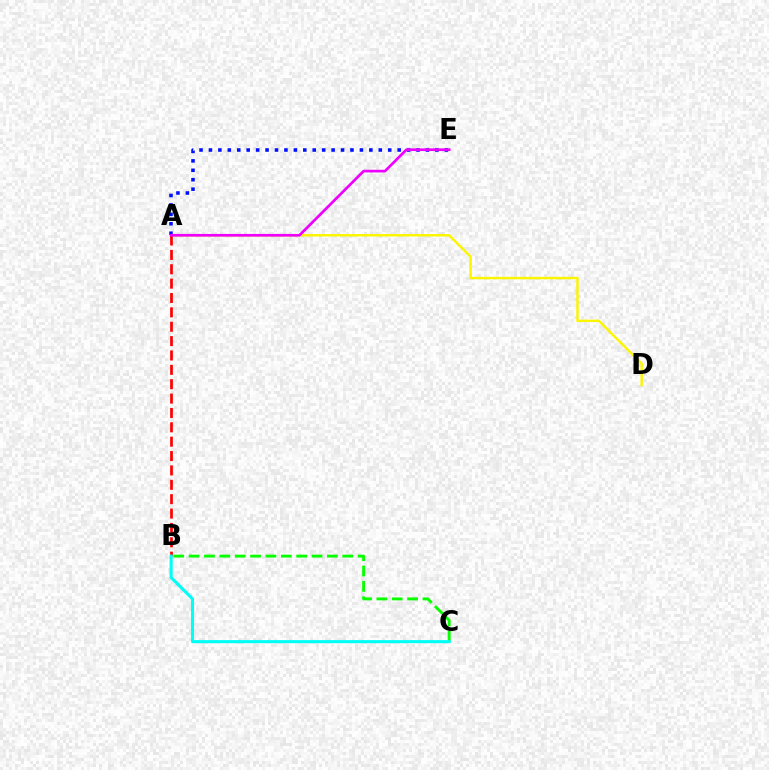{('A', 'E'): [{'color': '#0010ff', 'line_style': 'dotted', 'thickness': 2.56}, {'color': '#ee00ff', 'line_style': 'solid', 'thickness': 1.93}], ('A', 'D'): [{'color': '#fcf500', 'line_style': 'solid', 'thickness': 1.75}], ('A', 'B'): [{'color': '#ff0000', 'line_style': 'dashed', 'thickness': 1.95}], ('B', 'C'): [{'color': '#08ff00', 'line_style': 'dashed', 'thickness': 2.09}, {'color': '#00fff6', 'line_style': 'solid', 'thickness': 2.22}]}